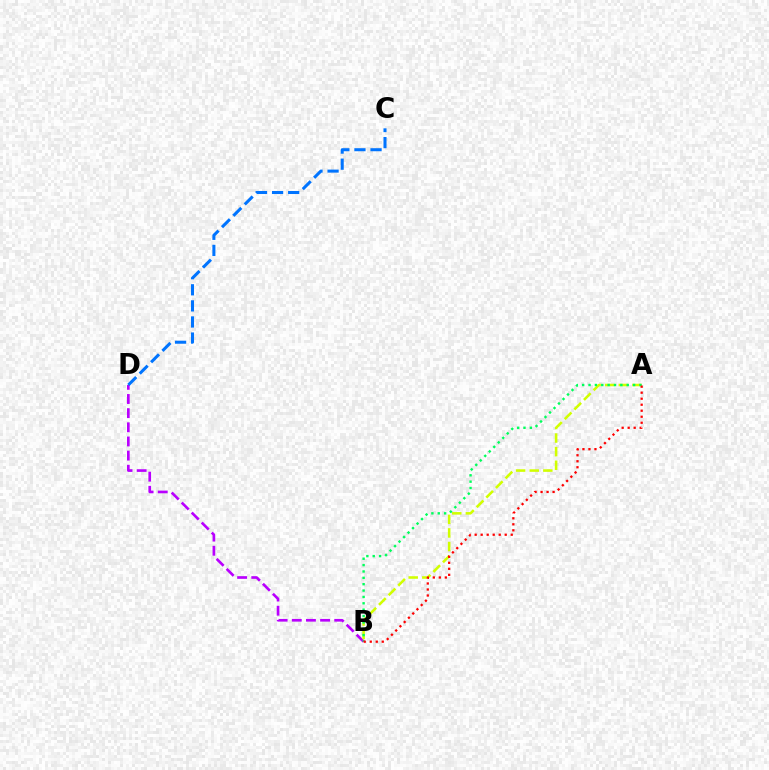{('B', 'D'): [{'color': '#b900ff', 'line_style': 'dashed', 'thickness': 1.92}], ('A', 'B'): [{'color': '#d1ff00', 'line_style': 'dashed', 'thickness': 1.85}, {'color': '#00ff5c', 'line_style': 'dotted', 'thickness': 1.73}, {'color': '#ff0000', 'line_style': 'dotted', 'thickness': 1.63}], ('C', 'D'): [{'color': '#0074ff', 'line_style': 'dashed', 'thickness': 2.19}]}